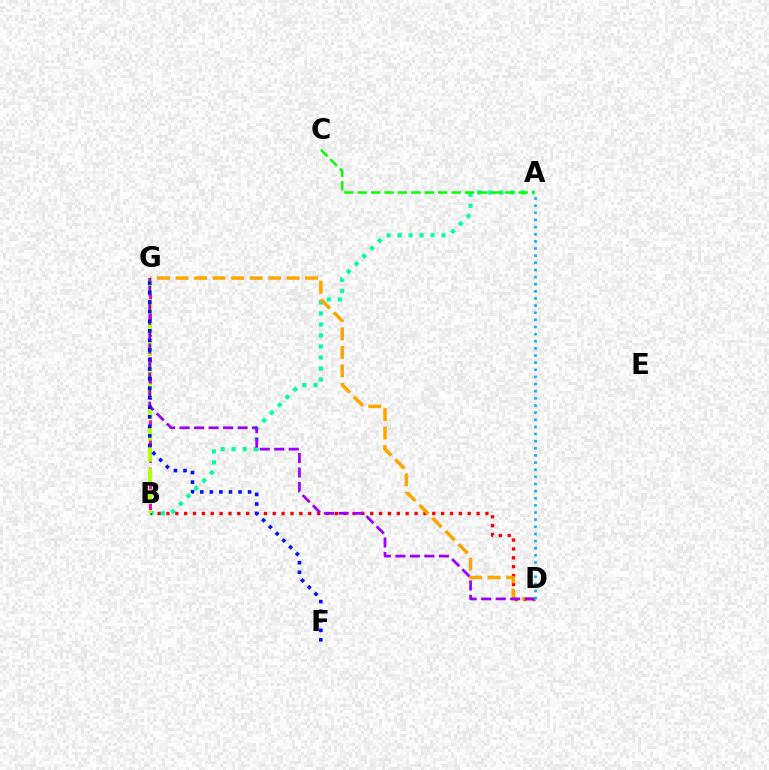{('A', 'B'): [{'color': '#00ff9d', 'line_style': 'dotted', 'thickness': 2.99}], ('A', 'C'): [{'color': '#08ff00', 'line_style': 'dashed', 'thickness': 1.82}], ('B', 'G'): [{'color': '#ff00bd', 'line_style': 'dashed', 'thickness': 2.14}, {'color': '#b3ff00', 'line_style': 'dashed', 'thickness': 2.87}], ('B', 'D'): [{'color': '#ff0000', 'line_style': 'dotted', 'thickness': 2.41}], ('D', 'G'): [{'color': '#ffa500', 'line_style': 'dashed', 'thickness': 2.51}, {'color': '#9b00ff', 'line_style': 'dashed', 'thickness': 1.97}], ('F', 'G'): [{'color': '#0010ff', 'line_style': 'dotted', 'thickness': 2.6}], ('A', 'D'): [{'color': '#00b5ff', 'line_style': 'dotted', 'thickness': 1.94}]}